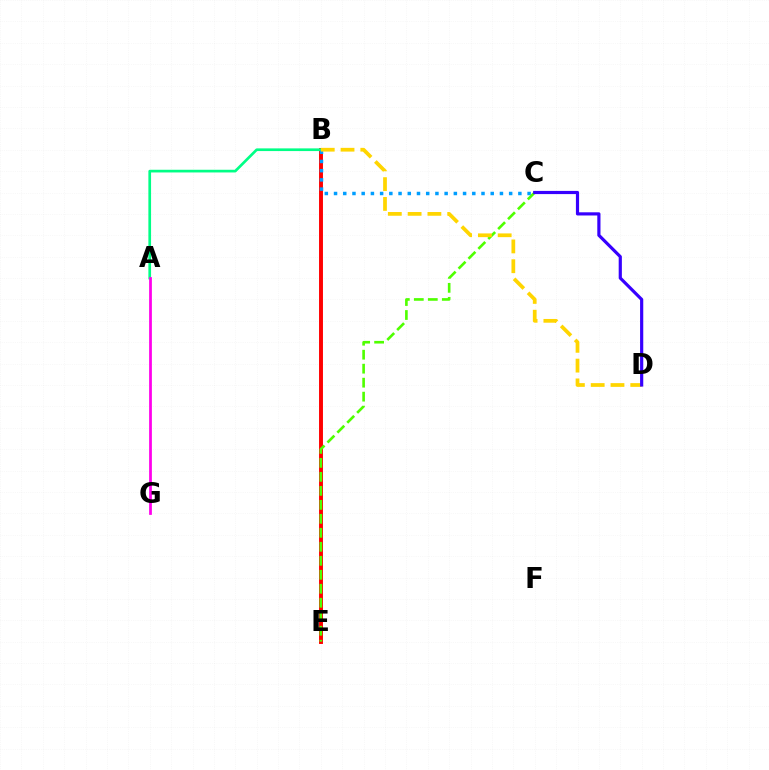{('B', 'E'): [{'color': '#ff0000', 'line_style': 'solid', 'thickness': 2.82}], ('A', 'B'): [{'color': '#00ff86', 'line_style': 'solid', 'thickness': 1.94}], ('B', 'C'): [{'color': '#009eff', 'line_style': 'dotted', 'thickness': 2.5}], ('C', 'E'): [{'color': '#4fff00', 'line_style': 'dashed', 'thickness': 1.9}], ('B', 'D'): [{'color': '#ffd500', 'line_style': 'dashed', 'thickness': 2.69}], ('C', 'D'): [{'color': '#3700ff', 'line_style': 'solid', 'thickness': 2.29}], ('A', 'G'): [{'color': '#ff00ed', 'line_style': 'solid', 'thickness': 1.99}]}